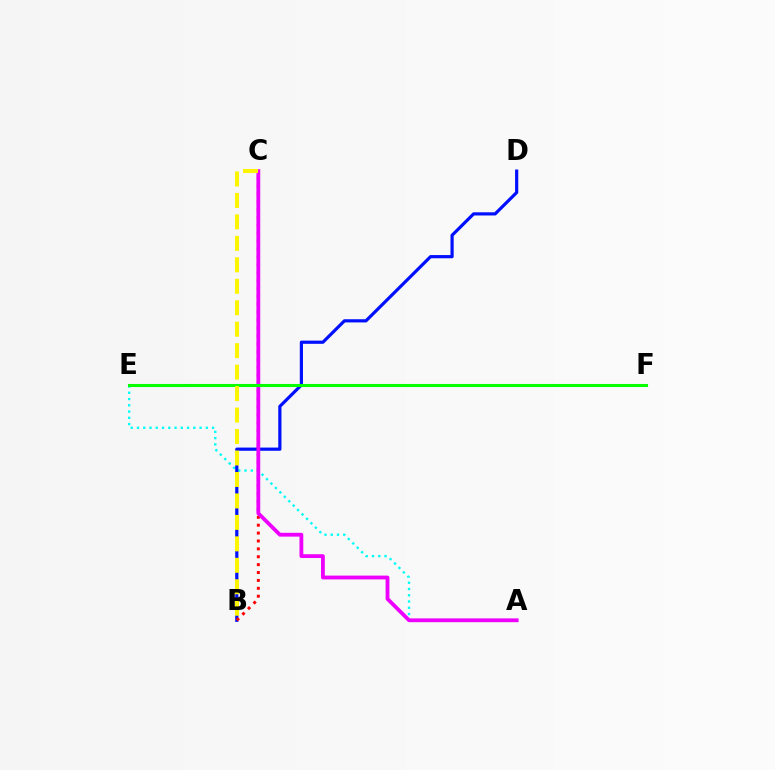{('A', 'E'): [{'color': '#00fff6', 'line_style': 'dotted', 'thickness': 1.7}], ('B', 'D'): [{'color': '#0010ff', 'line_style': 'solid', 'thickness': 2.3}], ('B', 'C'): [{'color': '#ff0000', 'line_style': 'dotted', 'thickness': 2.14}, {'color': '#fcf500', 'line_style': 'dashed', 'thickness': 2.92}], ('A', 'C'): [{'color': '#ee00ff', 'line_style': 'solid', 'thickness': 2.74}], ('E', 'F'): [{'color': '#08ff00', 'line_style': 'solid', 'thickness': 2.21}]}